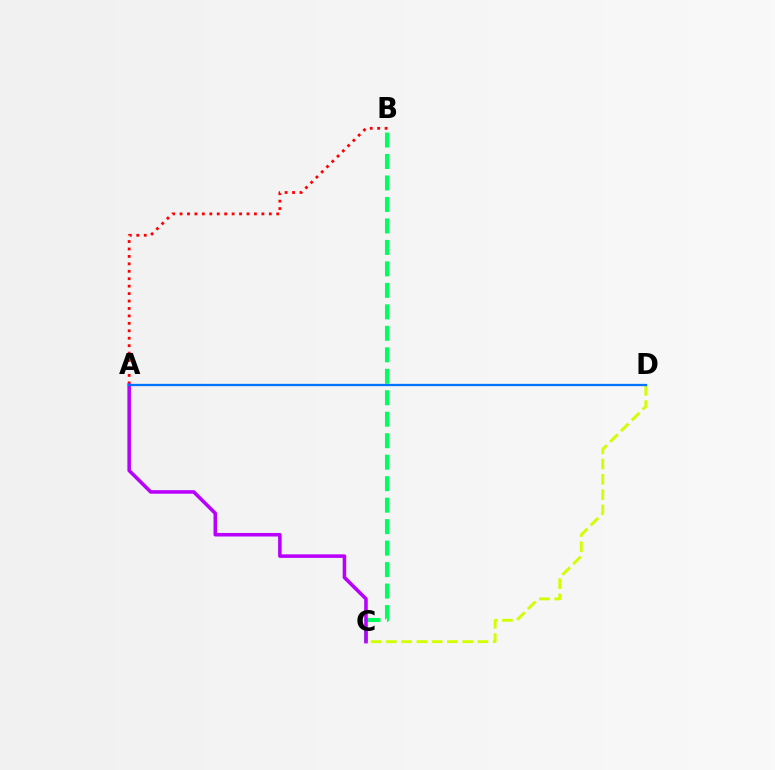{('A', 'B'): [{'color': '#ff0000', 'line_style': 'dotted', 'thickness': 2.02}], ('B', 'C'): [{'color': '#00ff5c', 'line_style': 'dashed', 'thickness': 2.92}], ('A', 'C'): [{'color': '#b900ff', 'line_style': 'solid', 'thickness': 2.56}], ('C', 'D'): [{'color': '#d1ff00', 'line_style': 'dashed', 'thickness': 2.08}], ('A', 'D'): [{'color': '#0074ff', 'line_style': 'solid', 'thickness': 1.64}]}